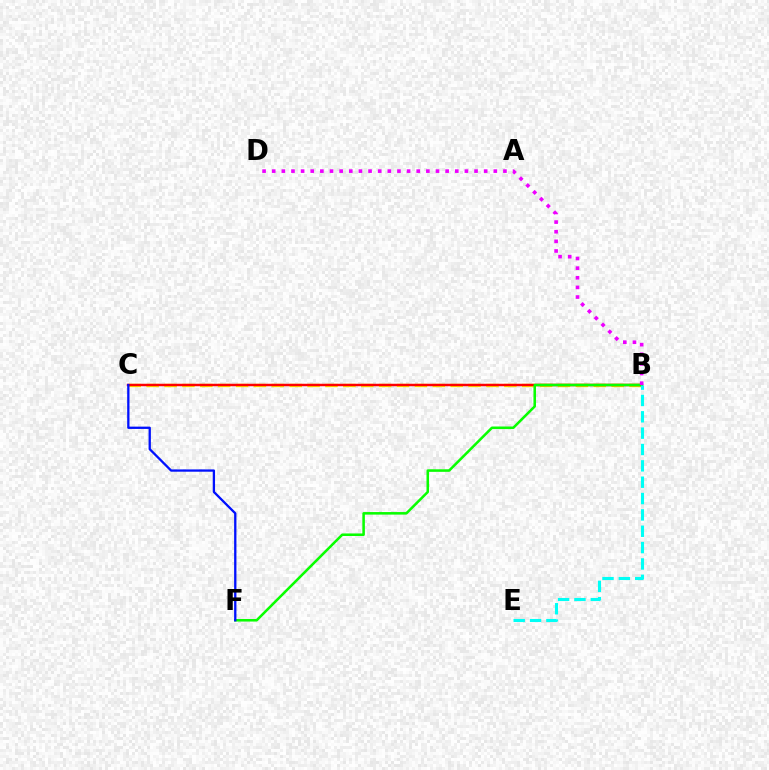{('B', 'C'): [{'color': '#fcf500', 'line_style': 'dashed', 'thickness': 2.43}, {'color': '#ff0000', 'line_style': 'solid', 'thickness': 1.78}], ('B', 'F'): [{'color': '#08ff00', 'line_style': 'solid', 'thickness': 1.83}], ('C', 'F'): [{'color': '#0010ff', 'line_style': 'solid', 'thickness': 1.66}], ('B', 'E'): [{'color': '#00fff6', 'line_style': 'dashed', 'thickness': 2.22}], ('B', 'D'): [{'color': '#ee00ff', 'line_style': 'dotted', 'thickness': 2.62}]}